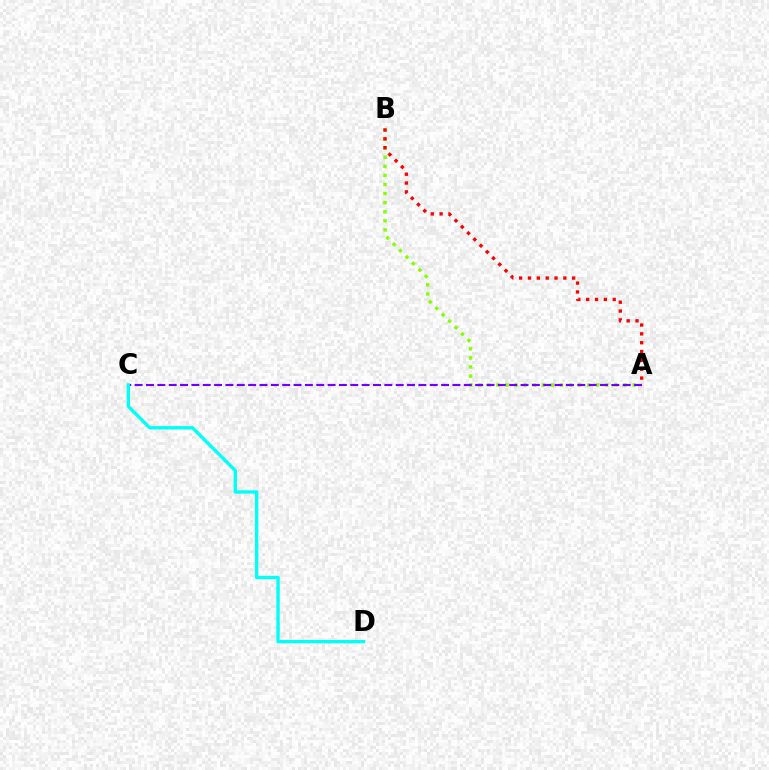{('A', 'B'): [{'color': '#84ff00', 'line_style': 'dotted', 'thickness': 2.47}, {'color': '#ff0000', 'line_style': 'dotted', 'thickness': 2.4}], ('A', 'C'): [{'color': '#7200ff', 'line_style': 'dashed', 'thickness': 1.54}], ('C', 'D'): [{'color': '#00fff6', 'line_style': 'solid', 'thickness': 2.4}]}